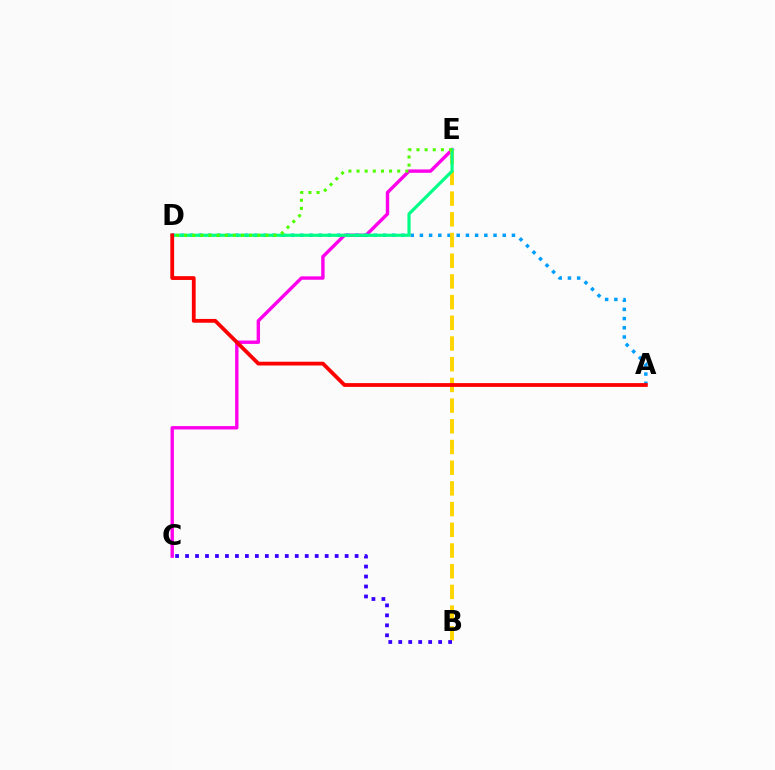{('C', 'E'): [{'color': '#ff00ed', 'line_style': 'solid', 'thickness': 2.44}], ('A', 'D'): [{'color': '#009eff', 'line_style': 'dotted', 'thickness': 2.5}, {'color': '#ff0000', 'line_style': 'solid', 'thickness': 2.73}], ('B', 'E'): [{'color': '#ffd500', 'line_style': 'dashed', 'thickness': 2.81}], ('D', 'E'): [{'color': '#00ff86', 'line_style': 'solid', 'thickness': 2.28}, {'color': '#4fff00', 'line_style': 'dotted', 'thickness': 2.21}], ('B', 'C'): [{'color': '#3700ff', 'line_style': 'dotted', 'thickness': 2.71}]}